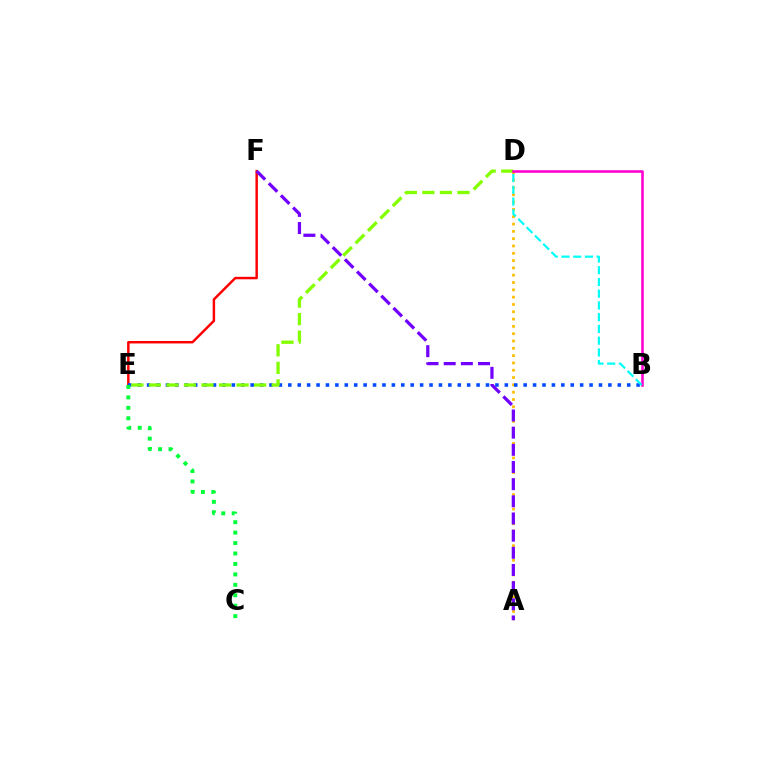{('E', 'F'): [{'color': '#ff0000', 'line_style': 'solid', 'thickness': 1.77}], ('A', 'D'): [{'color': '#ffbd00', 'line_style': 'dotted', 'thickness': 1.99}], ('B', 'E'): [{'color': '#004bff', 'line_style': 'dotted', 'thickness': 2.56}], ('D', 'E'): [{'color': '#84ff00', 'line_style': 'dashed', 'thickness': 2.38}], ('B', 'D'): [{'color': '#ff00cf', 'line_style': 'solid', 'thickness': 1.85}, {'color': '#00fff6', 'line_style': 'dashed', 'thickness': 1.6}], ('A', 'F'): [{'color': '#7200ff', 'line_style': 'dashed', 'thickness': 2.33}], ('C', 'E'): [{'color': '#00ff39', 'line_style': 'dotted', 'thickness': 2.84}]}